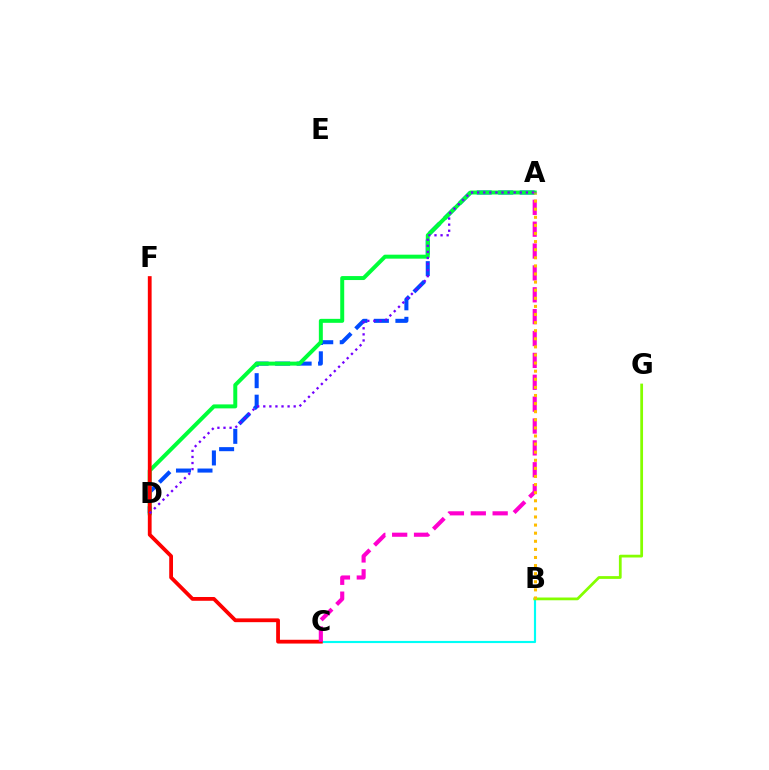{('A', 'D'): [{'color': '#004bff', 'line_style': 'dashed', 'thickness': 2.92}, {'color': '#00ff39', 'line_style': 'solid', 'thickness': 2.86}, {'color': '#7200ff', 'line_style': 'dotted', 'thickness': 1.65}], ('B', 'C'): [{'color': '#00fff6', 'line_style': 'solid', 'thickness': 1.55}], ('B', 'G'): [{'color': '#84ff00', 'line_style': 'solid', 'thickness': 1.99}], ('C', 'F'): [{'color': '#ff0000', 'line_style': 'solid', 'thickness': 2.73}], ('A', 'C'): [{'color': '#ff00cf', 'line_style': 'dashed', 'thickness': 2.97}], ('A', 'B'): [{'color': '#ffbd00', 'line_style': 'dotted', 'thickness': 2.2}]}